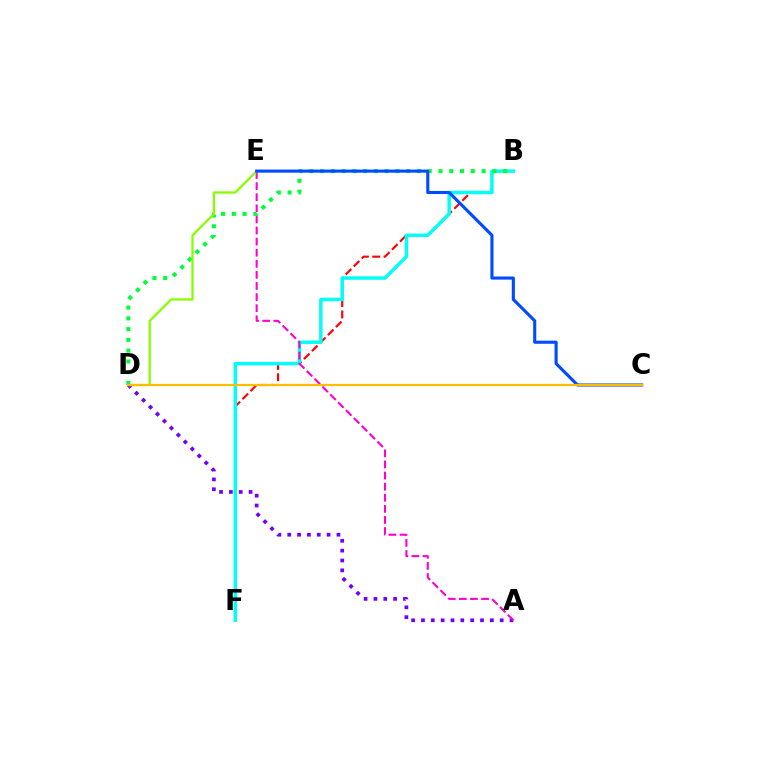{('B', 'F'): [{'color': '#ff0000', 'line_style': 'dashed', 'thickness': 1.54}, {'color': '#00fff6', 'line_style': 'solid', 'thickness': 2.49}], ('A', 'D'): [{'color': '#7200ff', 'line_style': 'dotted', 'thickness': 2.67}], ('A', 'E'): [{'color': '#ff00cf', 'line_style': 'dashed', 'thickness': 1.51}], ('B', 'D'): [{'color': '#00ff39', 'line_style': 'dotted', 'thickness': 2.93}], ('D', 'E'): [{'color': '#84ff00', 'line_style': 'solid', 'thickness': 1.63}], ('C', 'E'): [{'color': '#004bff', 'line_style': 'solid', 'thickness': 2.24}], ('C', 'D'): [{'color': '#ffbd00', 'line_style': 'solid', 'thickness': 1.61}]}